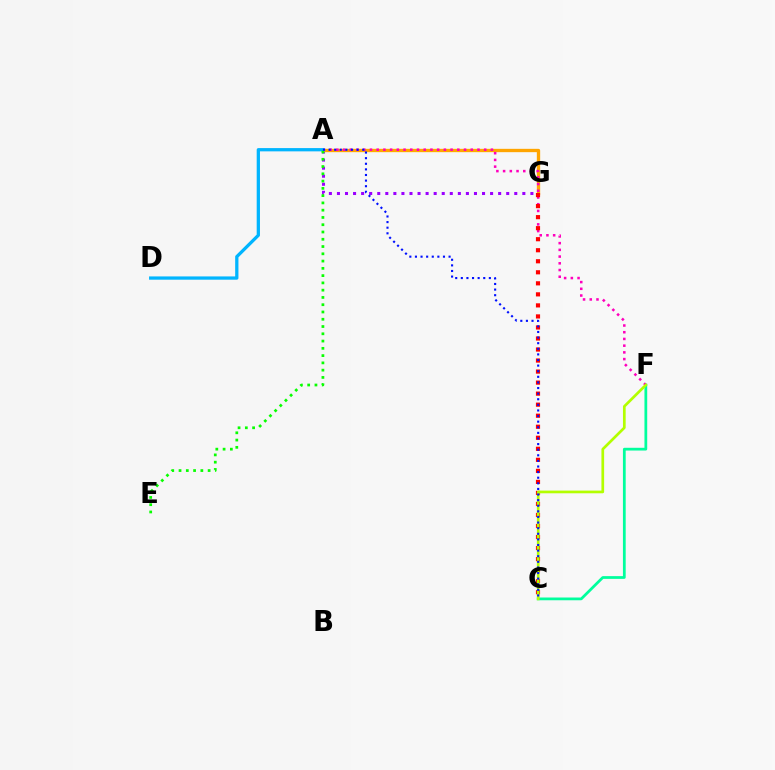{('A', 'G'): [{'color': '#9b00ff', 'line_style': 'dotted', 'thickness': 2.19}, {'color': '#ffa500', 'line_style': 'solid', 'thickness': 2.4}], ('C', 'F'): [{'color': '#00ff9d', 'line_style': 'solid', 'thickness': 1.98}, {'color': '#b3ff00', 'line_style': 'solid', 'thickness': 1.94}], ('A', 'F'): [{'color': '#ff00bd', 'line_style': 'dotted', 'thickness': 1.83}], ('A', 'D'): [{'color': '#00b5ff', 'line_style': 'solid', 'thickness': 2.35}], ('C', 'G'): [{'color': '#ff0000', 'line_style': 'dotted', 'thickness': 3.0}], ('A', 'E'): [{'color': '#08ff00', 'line_style': 'dotted', 'thickness': 1.98}], ('A', 'C'): [{'color': '#0010ff', 'line_style': 'dotted', 'thickness': 1.52}]}